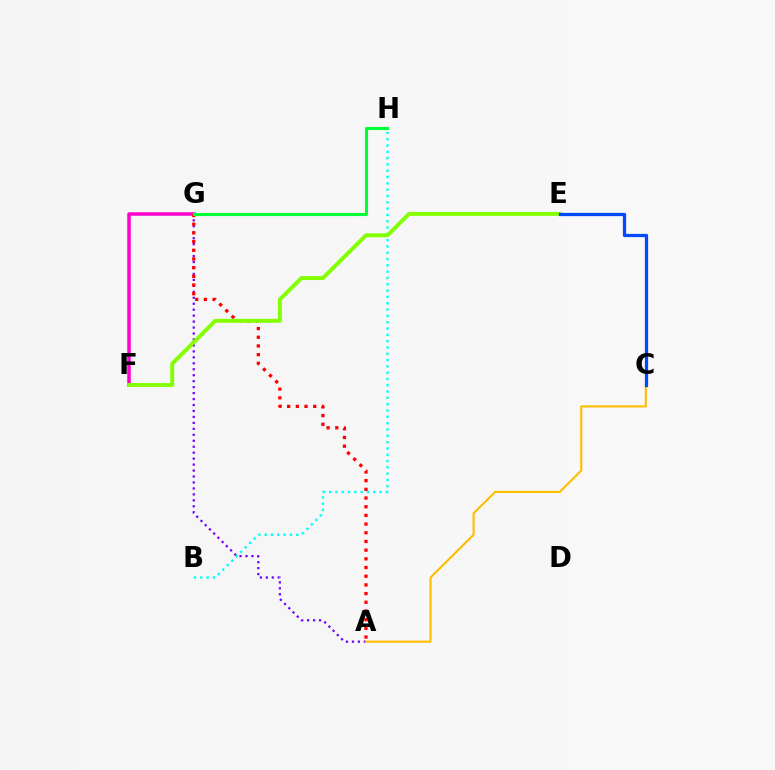{('A', 'G'): [{'color': '#7200ff', 'line_style': 'dotted', 'thickness': 1.62}, {'color': '#ff0000', 'line_style': 'dotted', 'thickness': 2.36}], ('B', 'H'): [{'color': '#00fff6', 'line_style': 'dotted', 'thickness': 1.71}], ('F', 'G'): [{'color': '#ff00cf', 'line_style': 'solid', 'thickness': 2.53}], ('A', 'C'): [{'color': '#ffbd00', 'line_style': 'solid', 'thickness': 1.52}], ('E', 'F'): [{'color': '#84ff00', 'line_style': 'solid', 'thickness': 2.82}], ('C', 'E'): [{'color': '#004bff', 'line_style': 'solid', 'thickness': 2.34}], ('G', 'H'): [{'color': '#00ff39', 'line_style': 'solid', 'thickness': 2.24}]}